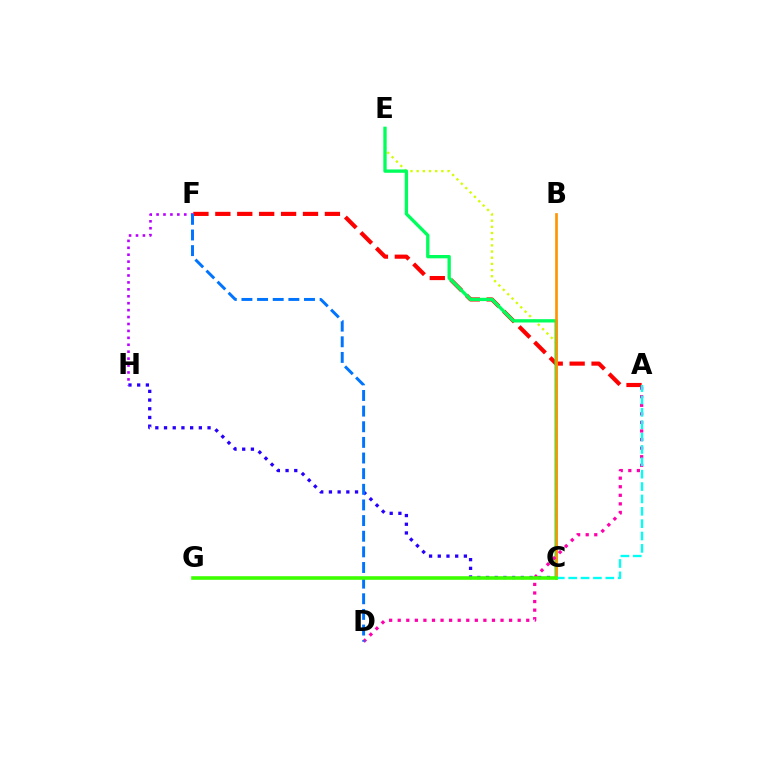{('C', 'E'): [{'color': '#d1ff00', 'line_style': 'dotted', 'thickness': 1.68}, {'color': '#00ff5c', 'line_style': 'solid', 'thickness': 2.39}], ('C', 'H'): [{'color': '#2500ff', 'line_style': 'dotted', 'thickness': 2.36}], ('A', 'F'): [{'color': '#ff0000', 'line_style': 'dashed', 'thickness': 2.98}], ('F', 'H'): [{'color': '#b900ff', 'line_style': 'dotted', 'thickness': 1.88}], ('B', 'C'): [{'color': '#ff9400', 'line_style': 'solid', 'thickness': 1.93}], ('A', 'D'): [{'color': '#ff00ac', 'line_style': 'dotted', 'thickness': 2.33}], ('D', 'F'): [{'color': '#0074ff', 'line_style': 'dashed', 'thickness': 2.12}], ('A', 'C'): [{'color': '#00fff6', 'line_style': 'dashed', 'thickness': 1.68}], ('C', 'G'): [{'color': '#3dff00', 'line_style': 'solid', 'thickness': 2.59}]}